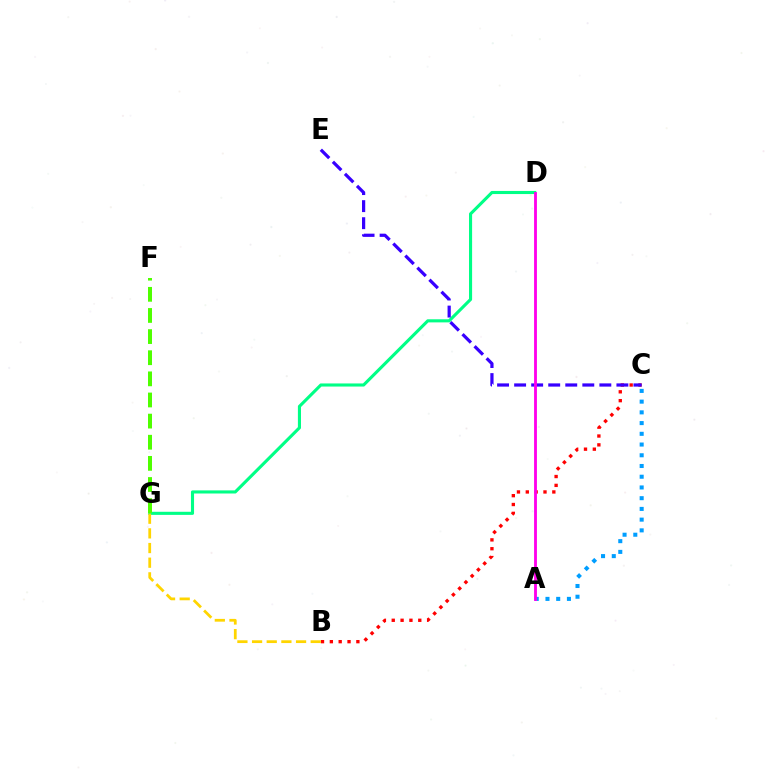{('B', 'C'): [{'color': '#ff0000', 'line_style': 'dotted', 'thickness': 2.4}], ('D', 'G'): [{'color': '#00ff86', 'line_style': 'solid', 'thickness': 2.23}], ('A', 'C'): [{'color': '#009eff', 'line_style': 'dotted', 'thickness': 2.91}], ('C', 'E'): [{'color': '#3700ff', 'line_style': 'dashed', 'thickness': 2.32}], ('F', 'G'): [{'color': '#4fff00', 'line_style': 'dashed', 'thickness': 2.87}], ('B', 'G'): [{'color': '#ffd500', 'line_style': 'dashed', 'thickness': 1.99}], ('A', 'D'): [{'color': '#ff00ed', 'line_style': 'solid', 'thickness': 2.05}]}